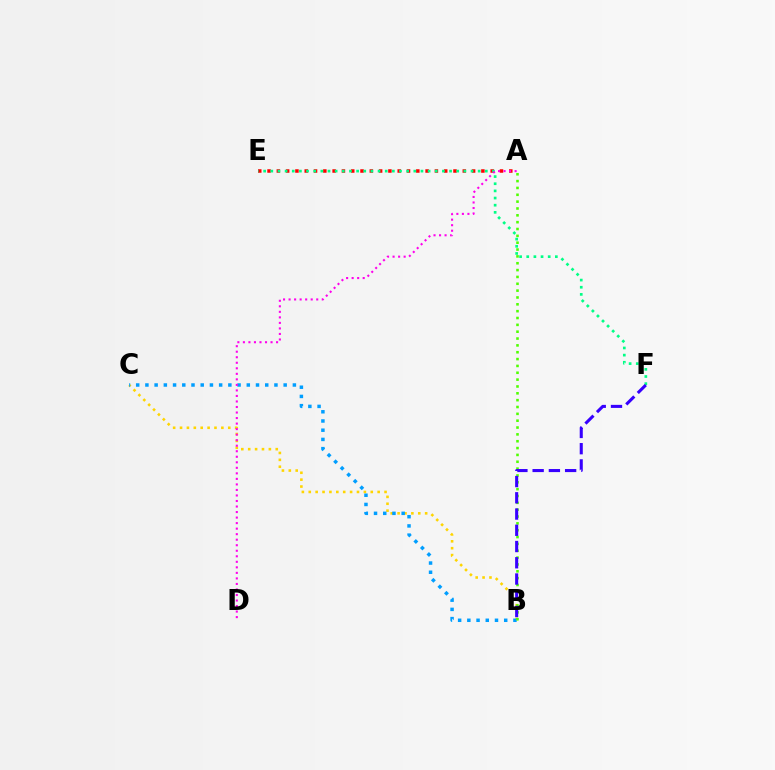{('B', 'C'): [{'color': '#ffd500', 'line_style': 'dotted', 'thickness': 1.87}, {'color': '#009eff', 'line_style': 'dotted', 'thickness': 2.5}], ('A', 'E'): [{'color': '#ff0000', 'line_style': 'dotted', 'thickness': 2.53}], ('E', 'F'): [{'color': '#00ff86', 'line_style': 'dotted', 'thickness': 1.94}], ('A', 'B'): [{'color': '#4fff00', 'line_style': 'dotted', 'thickness': 1.86}], ('B', 'F'): [{'color': '#3700ff', 'line_style': 'dashed', 'thickness': 2.21}], ('A', 'D'): [{'color': '#ff00ed', 'line_style': 'dotted', 'thickness': 1.5}]}